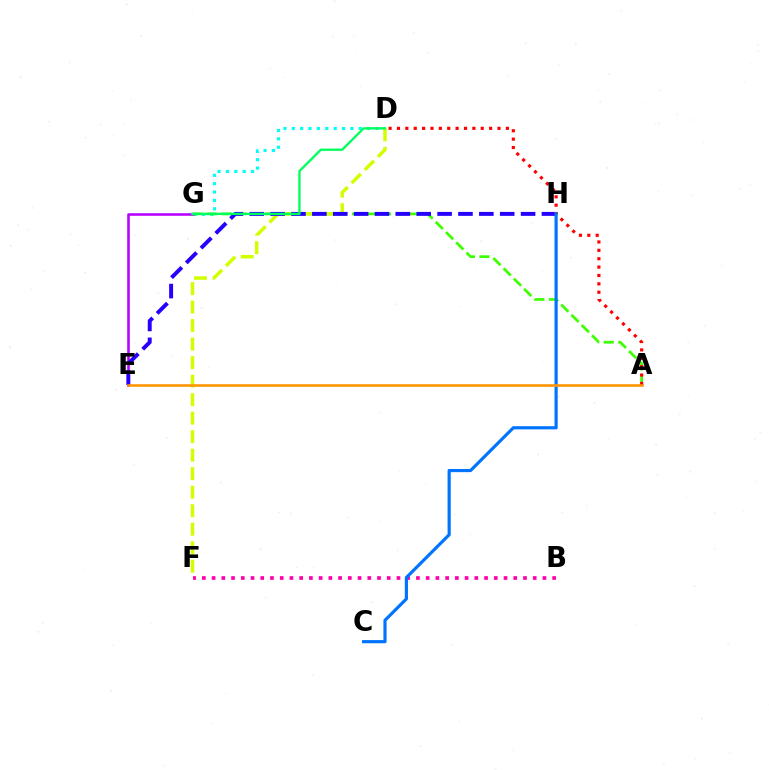{('D', 'G'): [{'color': '#00fff6', 'line_style': 'dotted', 'thickness': 2.28}, {'color': '#00ff5c', 'line_style': 'solid', 'thickness': 1.68}], ('E', 'G'): [{'color': '#b900ff', 'line_style': 'solid', 'thickness': 1.87}], ('A', 'G'): [{'color': '#3dff00', 'line_style': 'dashed', 'thickness': 1.97}], ('D', 'F'): [{'color': '#d1ff00', 'line_style': 'dashed', 'thickness': 2.51}], ('E', 'H'): [{'color': '#2500ff', 'line_style': 'dashed', 'thickness': 2.84}], ('A', 'D'): [{'color': '#ff0000', 'line_style': 'dotted', 'thickness': 2.28}], ('B', 'F'): [{'color': '#ff00ac', 'line_style': 'dotted', 'thickness': 2.64}], ('C', 'H'): [{'color': '#0074ff', 'line_style': 'solid', 'thickness': 2.28}], ('A', 'E'): [{'color': '#ff9400', 'line_style': 'solid', 'thickness': 1.86}]}